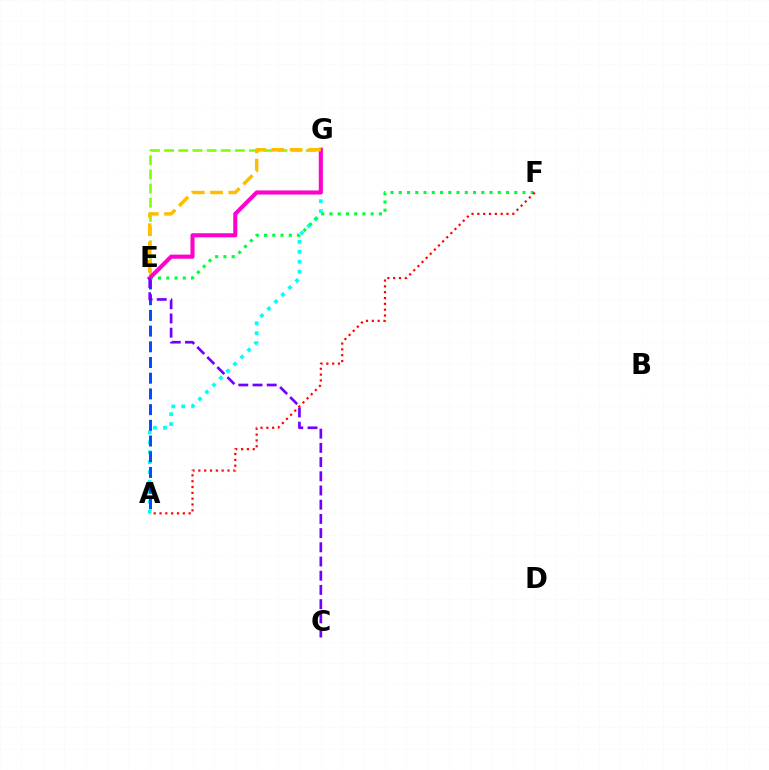{('E', 'G'): [{'color': '#84ff00', 'line_style': 'dashed', 'thickness': 1.92}, {'color': '#ff00cf', 'line_style': 'solid', 'thickness': 2.94}, {'color': '#ffbd00', 'line_style': 'dashed', 'thickness': 2.49}], ('A', 'G'): [{'color': '#00fff6', 'line_style': 'dotted', 'thickness': 2.69}], ('A', 'E'): [{'color': '#004bff', 'line_style': 'dashed', 'thickness': 2.13}], ('E', 'F'): [{'color': '#00ff39', 'line_style': 'dotted', 'thickness': 2.24}], ('A', 'F'): [{'color': '#ff0000', 'line_style': 'dotted', 'thickness': 1.58}], ('C', 'E'): [{'color': '#7200ff', 'line_style': 'dashed', 'thickness': 1.93}]}